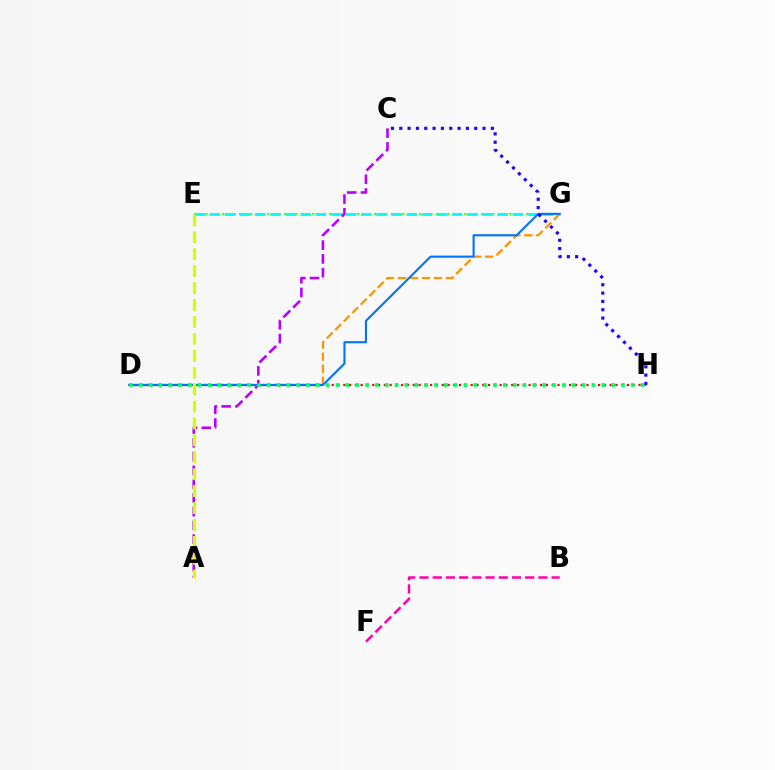{('D', 'G'): [{'color': '#ff9400', 'line_style': 'dashed', 'thickness': 1.63}, {'color': '#0074ff', 'line_style': 'solid', 'thickness': 1.53}], ('E', 'G'): [{'color': '#3dff00', 'line_style': 'dotted', 'thickness': 1.53}, {'color': '#00fff6', 'line_style': 'dashed', 'thickness': 2.06}], ('A', 'C'): [{'color': '#b900ff', 'line_style': 'dashed', 'thickness': 1.87}], ('D', 'H'): [{'color': '#ff0000', 'line_style': 'dotted', 'thickness': 1.57}, {'color': '#00ff5c', 'line_style': 'dotted', 'thickness': 2.67}], ('B', 'F'): [{'color': '#ff00ac', 'line_style': 'dashed', 'thickness': 1.79}], ('C', 'H'): [{'color': '#2500ff', 'line_style': 'dotted', 'thickness': 2.26}], ('A', 'E'): [{'color': '#d1ff00', 'line_style': 'dashed', 'thickness': 2.3}]}